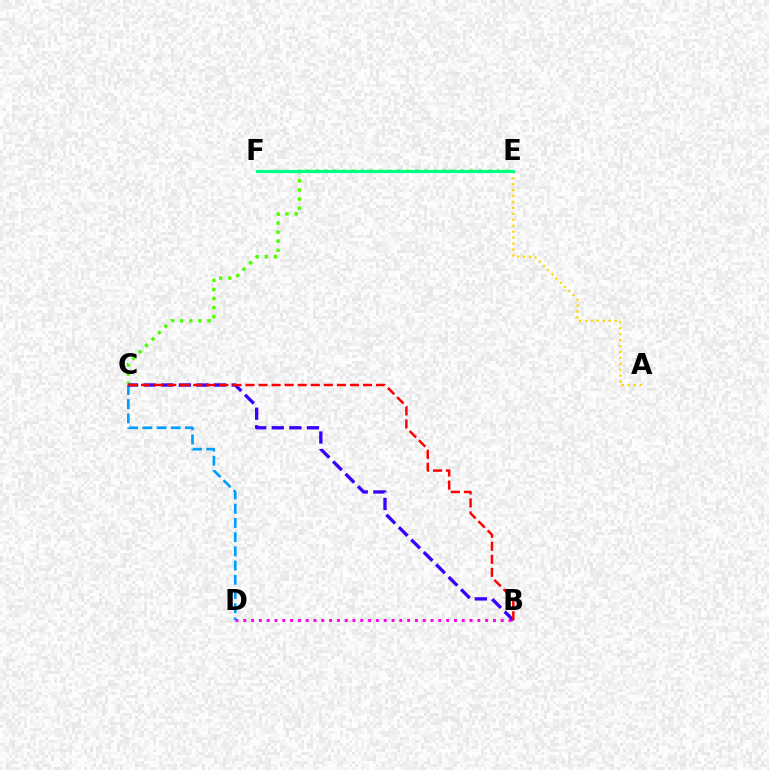{('B', 'D'): [{'color': '#ff00ed', 'line_style': 'dotted', 'thickness': 2.12}], ('A', 'E'): [{'color': '#ffd500', 'line_style': 'dotted', 'thickness': 1.62}], ('C', 'E'): [{'color': '#4fff00', 'line_style': 'dotted', 'thickness': 2.47}], ('C', 'D'): [{'color': '#009eff', 'line_style': 'dashed', 'thickness': 1.93}], ('E', 'F'): [{'color': '#00ff86', 'line_style': 'solid', 'thickness': 2.27}], ('B', 'C'): [{'color': '#3700ff', 'line_style': 'dashed', 'thickness': 2.39}, {'color': '#ff0000', 'line_style': 'dashed', 'thickness': 1.77}]}